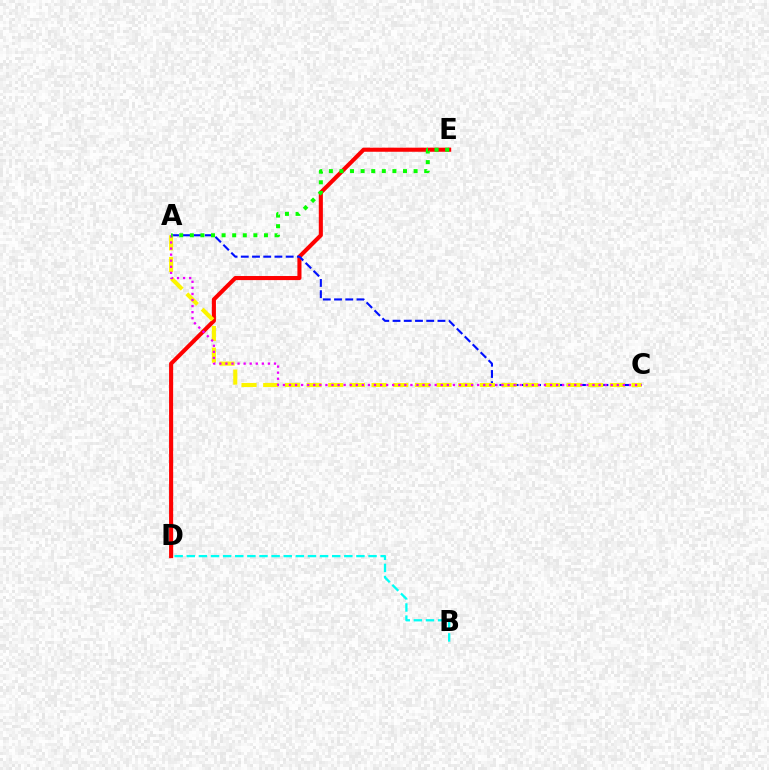{('D', 'E'): [{'color': '#ff0000', 'line_style': 'solid', 'thickness': 2.94}], ('A', 'C'): [{'color': '#0010ff', 'line_style': 'dashed', 'thickness': 1.53}, {'color': '#fcf500', 'line_style': 'dashed', 'thickness': 2.94}, {'color': '#ee00ff', 'line_style': 'dotted', 'thickness': 1.65}], ('B', 'D'): [{'color': '#00fff6', 'line_style': 'dashed', 'thickness': 1.65}], ('A', 'E'): [{'color': '#08ff00', 'line_style': 'dotted', 'thickness': 2.88}]}